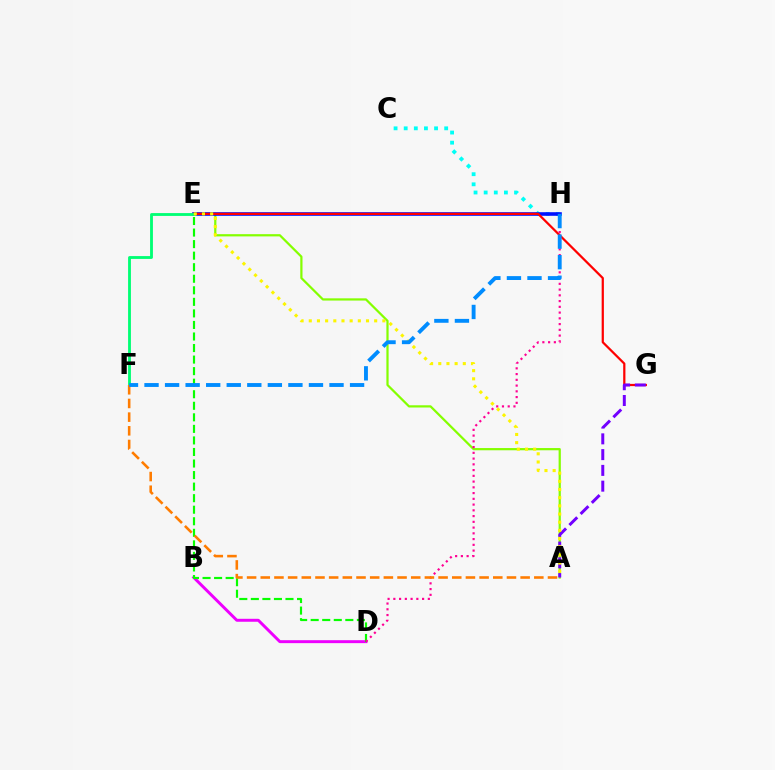{('C', 'H'): [{'color': '#00fff6', 'line_style': 'dotted', 'thickness': 2.75}], ('A', 'E'): [{'color': '#84ff00', 'line_style': 'solid', 'thickness': 1.6}, {'color': '#fcf500', 'line_style': 'dotted', 'thickness': 2.22}], ('E', 'H'): [{'color': '#0010ff', 'line_style': 'solid', 'thickness': 2.58}], ('E', 'G'): [{'color': '#ff0000', 'line_style': 'solid', 'thickness': 1.61}], ('E', 'F'): [{'color': '#00ff74', 'line_style': 'solid', 'thickness': 2.05}], ('B', 'D'): [{'color': '#ee00ff', 'line_style': 'solid', 'thickness': 2.13}], ('D', 'E'): [{'color': '#08ff00', 'line_style': 'dashed', 'thickness': 1.57}], ('D', 'H'): [{'color': '#ff0094', 'line_style': 'dotted', 'thickness': 1.56}], ('A', 'G'): [{'color': '#7200ff', 'line_style': 'dashed', 'thickness': 2.14}], ('A', 'F'): [{'color': '#ff7c00', 'line_style': 'dashed', 'thickness': 1.86}], ('F', 'H'): [{'color': '#008cff', 'line_style': 'dashed', 'thickness': 2.79}]}